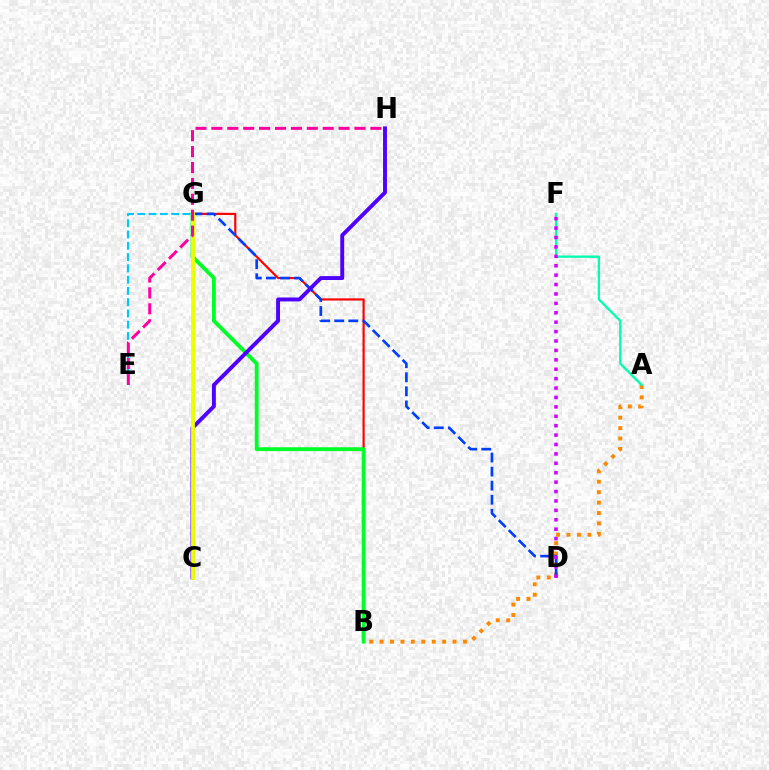{('E', 'G'): [{'color': '#00c7ff', 'line_style': 'dashed', 'thickness': 1.53}], ('B', 'G'): [{'color': '#ff0000', 'line_style': 'solid', 'thickness': 1.56}, {'color': '#00ff27', 'line_style': 'solid', 'thickness': 2.76}], ('A', 'B'): [{'color': '#ff8800', 'line_style': 'dotted', 'thickness': 2.83}], ('C', 'G'): [{'color': '#66ff00', 'line_style': 'dashed', 'thickness': 1.97}, {'color': '#eeff00', 'line_style': 'solid', 'thickness': 2.74}], ('A', 'F'): [{'color': '#00ffaf', 'line_style': 'solid', 'thickness': 1.67}], ('D', 'G'): [{'color': '#003fff', 'line_style': 'dashed', 'thickness': 1.91}], ('C', 'H'): [{'color': '#4f00ff', 'line_style': 'solid', 'thickness': 2.82}], ('E', 'H'): [{'color': '#ff00a0', 'line_style': 'dashed', 'thickness': 2.16}], ('D', 'F'): [{'color': '#d600ff', 'line_style': 'dotted', 'thickness': 2.56}]}